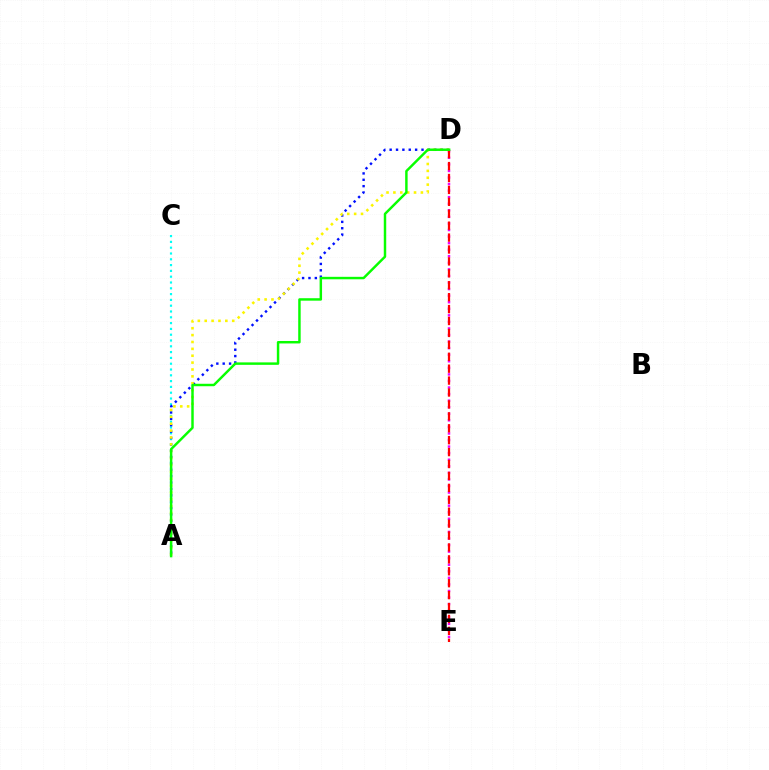{('A', 'C'): [{'color': '#00fff6', 'line_style': 'dotted', 'thickness': 1.58}], ('D', 'E'): [{'color': '#ee00ff', 'line_style': 'dotted', 'thickness': 1.78}, {'color': '#ff0000', 'line_style': 'dashed', 'thickness': 1.62}], ('A', 'D'): [{'color': '#0010ff', 'line_style': 'dotted', 'thickness': 1.73}, {'color': '#fcf500', 'line_style': 'dotted', 'thickness': 1.87}, {'color': '#08ff00', 'line_style': 'solid', 'thickness': 1.77}]}